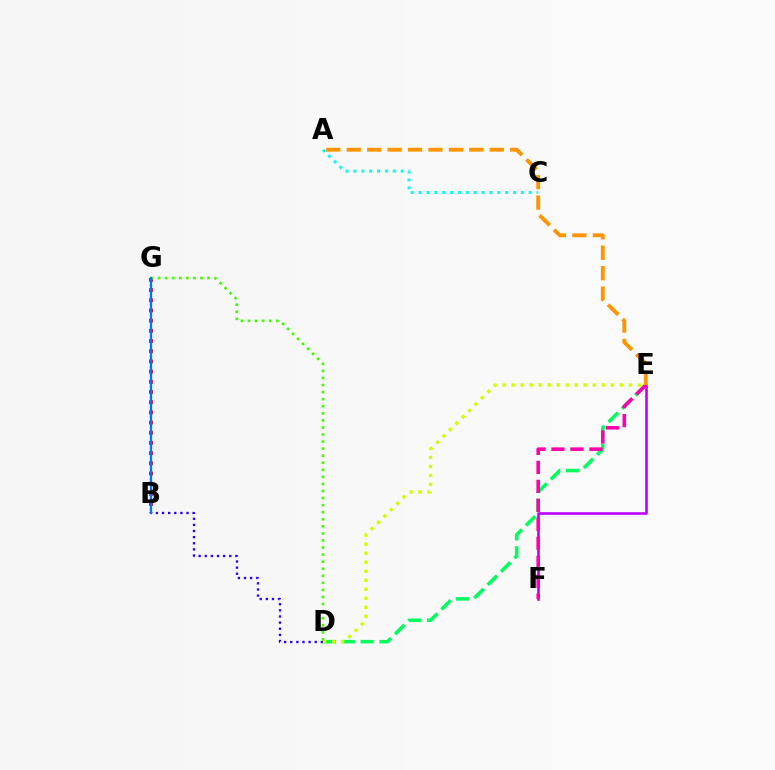{('E', 'F'): [{'color': '#b900ff', 'line_style': 'solid', 'thickness': 1.86}, {'color': '#ff00ac', 'line_style': 'dashed', 'thickness': 2.58}], ('A', 'C'): [{'color': '#00fff6', 'line_style': 'dotted', 'thickness': 2.14}], ('B', 'D'): [{'color': '#2500ff', 'line_style': 'dotted', 'thickness': 1.66}], ('B', 'G'): [{'color': '#ff0000', 'line_style': 'dotted', 'thickness': 2.77}, {'color': '#0074ff', 'line_style': 'solid', 'thickness': 1.64}], ('D', 'G'): [{'color': '#3dff00', 'line_style': 'dotted', 'thickness': 1.92}], ('D', 'E'): [{'color': '#00ff5c', 'line_style': 'dashed', 'thickness': 2.56}, {'color': '#d1ff00', 'line_style': 'dotted', 'thickness': 2.45}], ('A', 'E'): [{'color': '#ff9400', 'line_style': 'dashed', 'thickness': 2.78}]}